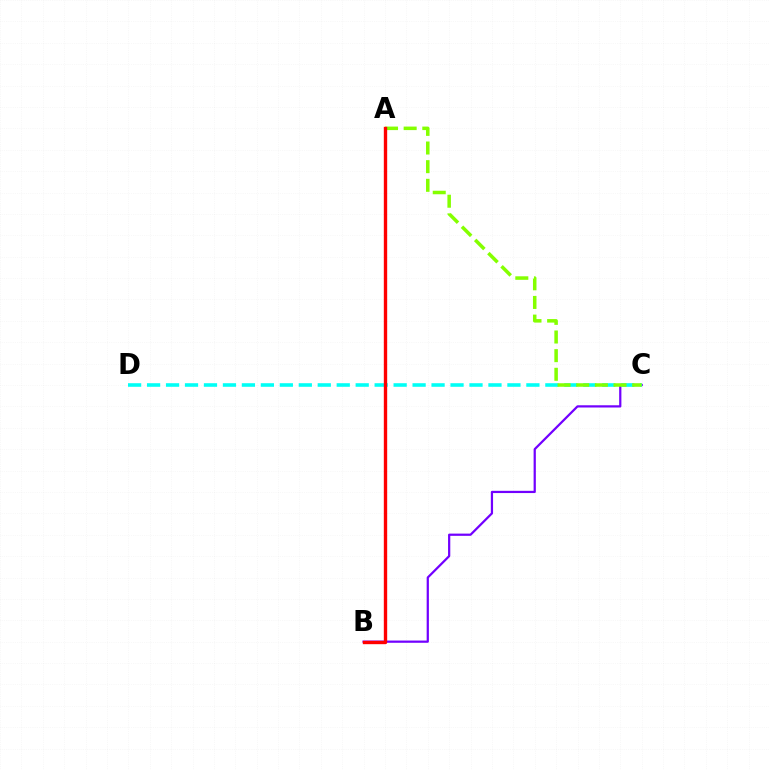{('B', 'C'): [{'color': '#7200ff', 'line_style': 'solid', 'thickness': 1.61}], ('C', 'D'): [{'color': '#00fff6', 'line_style': 'dashed', 'thickness': 2.58}], ('A', 'C'): [{'color': '#84ff00', 'line_style': 'dashed', 'thickness': 2.53}], ('A', 'B'): [{'color': '#ff0000', 'line_style': 'solid', 'thickness': 2.42}]}